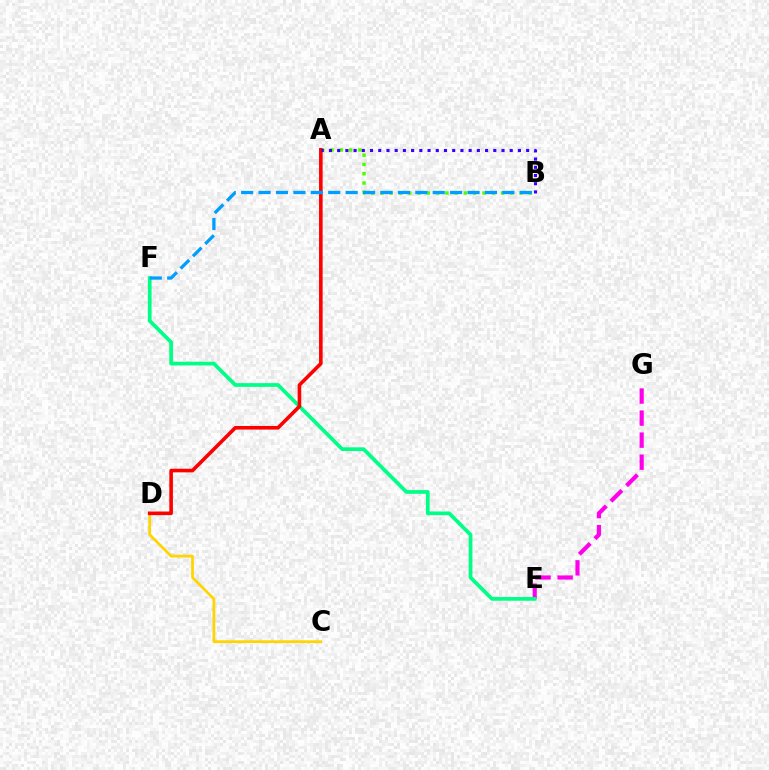{('C', 'D'): [{'color': '#ffd500', 'line_style': 'solid', 'thickness': 1.98}], ('A', 'B'): [{'color': '#4fff00', 'line_style': 'dotted', 'thickness': 2.52}, {'color': '#3700ff', 'line_style': 'dotted', 'thickness': 2.23}], ('E', 'G'): [{'color': '#ff00ed', 'line_style': 'dashed', 'thickness': 2.99}], ('E', 'F'): [{'color': '#00ff86', 'line_style': 'solid', 'thickness': 2.68}], ('A', 'D'): [{'color': '#ff0000', 'line_style': 'solid', 'thickness': 2.59}], ('B', 'F'): [{'color': '#009eff', 'line_style': 'dashed', 'thickness': 2.37}]}